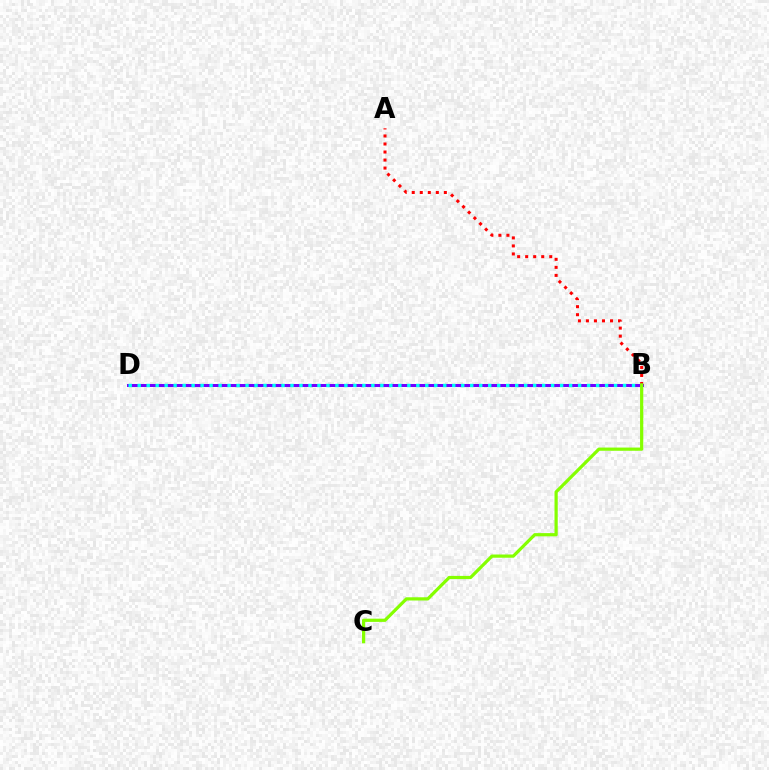{('B', 'D'): [{'color': '#7200ff', 'line_style': 'solid', 'thickness': 2.17}, {'color': '#00fff6', 'line_style': 'dotted', 'thickness': 2.44}], ('A', 'B'): [{'color': '#ff0000', 'line_style': 'dotted', 'thickness': 2.18}], ('B', 'C'): [{'color': '#84ff00', 'line_style': 'solid', 'thickness': 2.31}]}